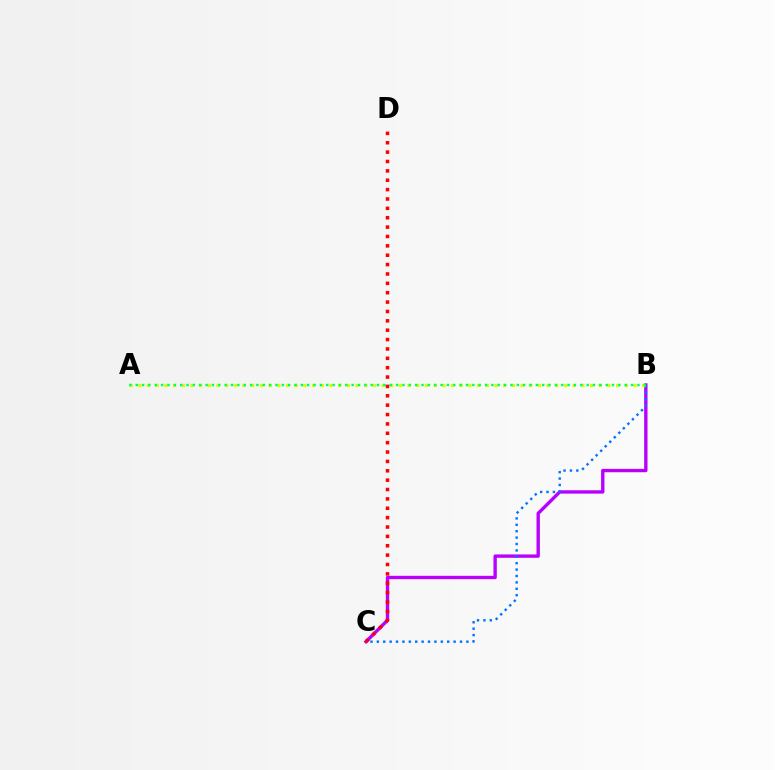{('B', 'C'): [{'color': '#b900ff', 'line_style': 'solid', 'thickness': 2.43}, {'color': '#0074ff', 'line_style': 'dotted', 'thickness': 1.74}], ('A', 'B'): [{'color': '#d1ff00', 'line_style': 'dotted', 'thickness': 2.36}, {'color': '#00ff5c', 'line_style': 'dotted', 'thickness': 1.73}], ('C', 'D'): [{'color': '#ff0000', 'line_style': 'dotted', 'thickness': 2.55}]}